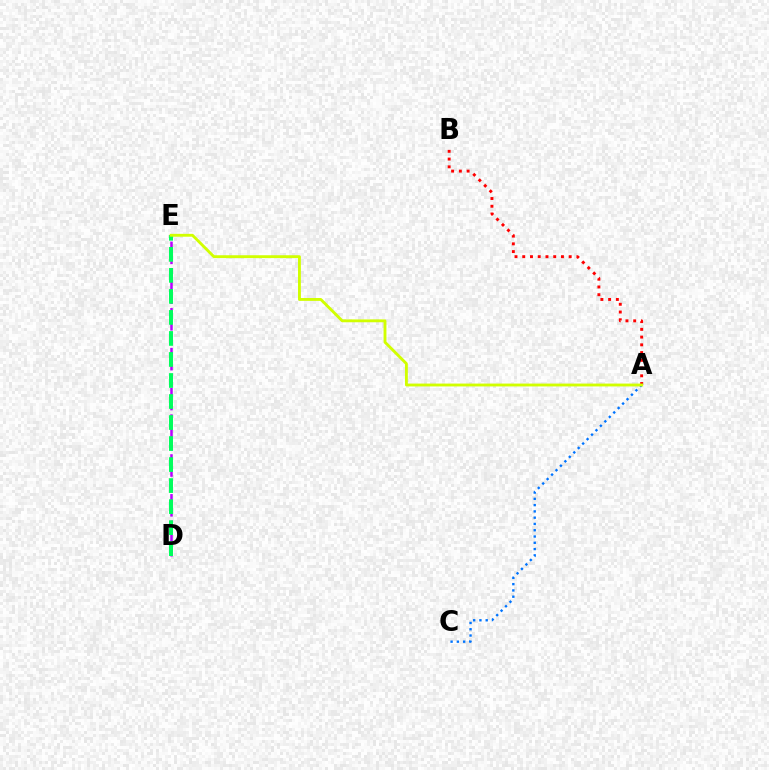{('A', 'C'): [{'color': '#0074ff', 'line_style': 'dotted', 'thickness': 1.71}], ('A', 'B'): [{'color': '#ff0000', 'line_style': 'dotted', 'thickness': 2.1}], ('D', 'E'): [{'color': '#b900ff', 'line_style': 'dashed', 'thickness': 1.81}, {'color': '#00ff5c', 'line_style': 'dashed', 'thickness': 2.86}], ('A', 'E'): [{'color': '#d1ff00', 'line_style': 'solid', 'thickness': 2.06}]}